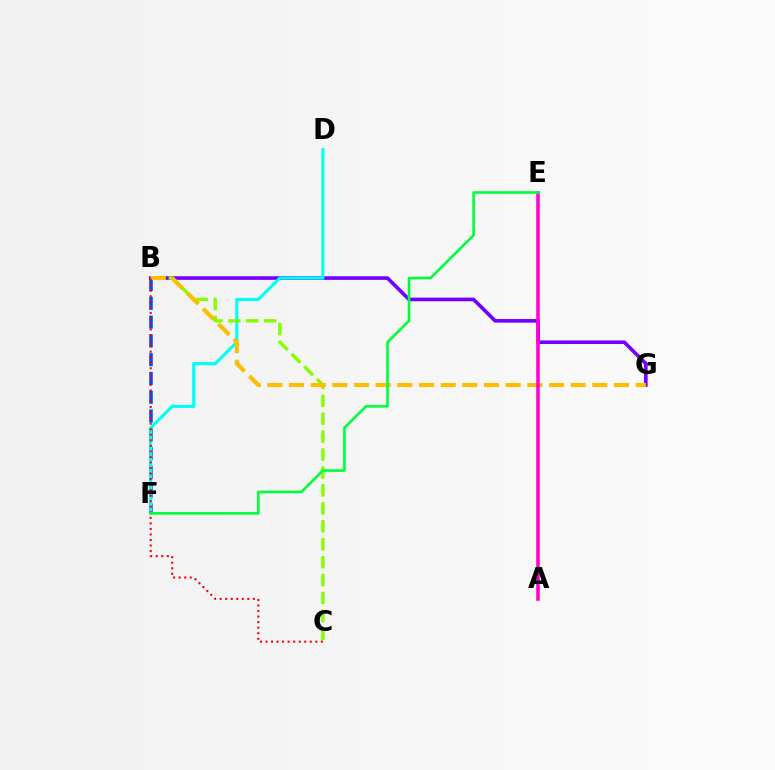{('B', 'G'): [{'color': '#7200ff', 'line_style': 'solid', 'thickness': 2.61}, {'color': '#ffbd00', 'line_style': 'dashed', 'thickness': 2.94}], ('B', 'F'): [{'color': '#004bff', 'line_style': 'dashed', 'thickness': 2.55}], ('D', 'F'): [{'color': '#00fff6', 'line_style': 'solid', 'thickness': 2.23}], ('B', 'C'): [{'color': '#84ff00', 'line_style': 'dashed', 'thickness': 2.44}, {'color': '#ff0000', 'line_style': 'dotted', 'thickness': 1.5}], ('A', 'E'): [{'color': '#ff00cf', 'line_style': 'solid', 'thickness': 2.54}], ('E', 'F'): [{'color': '#00ff39', 'line_style': 'solid', 'thickness': 1.89}]}